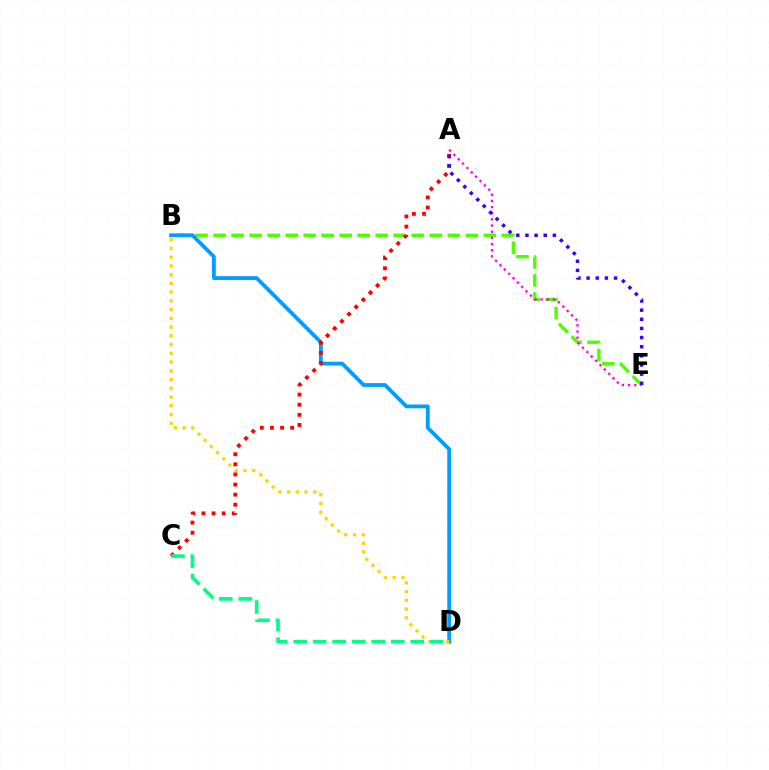{('B', 'E'): [{'color': '#4fff00', 'line_style': 'dashed', 'thickness': 2.45}], ('B', 'D'): [{'color': '#009eff', 'line_style': 'solid', 'thickness': 2.75}, {'color': '#ffd500', 'line_style': 'dotted', 'thickness': 2.38}], ('A', 'E'): [{'color': '#ff00ed', 'line_style': 'dotted', 'thickness': 1.67}, {'color': '#3700ff', 'line_style': 'dotted', 'thickness': 2.48}], ('A', 'C'): [{'color': '#ff0000', 'line_style': 'dotted', 'thickness': 2.75}], ('C', 'D'): [{'color': '#00ff86', 'line_style': 'dashed', 'thickness': 2.65}]}